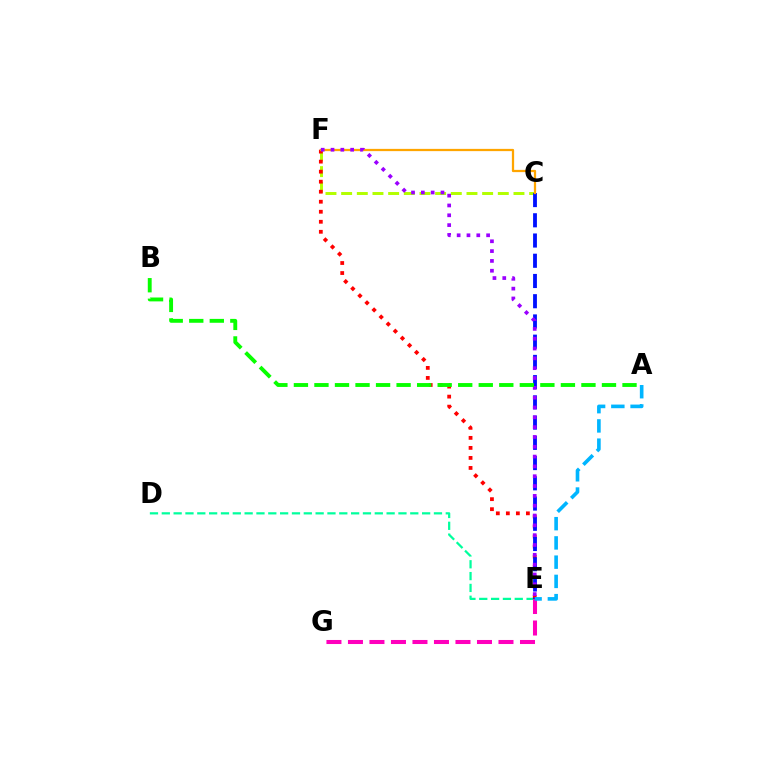{('D', 'E'): [{'color': '#00ff9d', 'line_style': 'dashed', 'thickness': 1.61}], ('C', 'F'): [{'color': '#b3ff00', 'line_style': 'dashed', 'thickness': 2.13}, {'color': '#ffa500', 'line_style': 'solid', 'thickness': 1.62}], ('E', 'F'): [{'color': '#ff0000', 'line_style': 'dotted', 'thickness': 2.72}, {'color': '#9b00ff', 'line_style': 'dotted', 'thickness': 2.67}], ('E', 'G'): [{'color': '#ff00bd', 'line_style': 'dashed', 'thickness': 2.92}], ('C', 'E'): [{'color': '#0010ff', 'line_style': 'dashed', 'thickness': 2.75}], ('A', 'E'): [{'color': '#00b5ff', 'line_style': 'dashed', 'thickness': 2.61}], ('A', 'B'): [{'color': '#08ff00', 'line_style': 'dashed', 'thickness': 2.79}]}